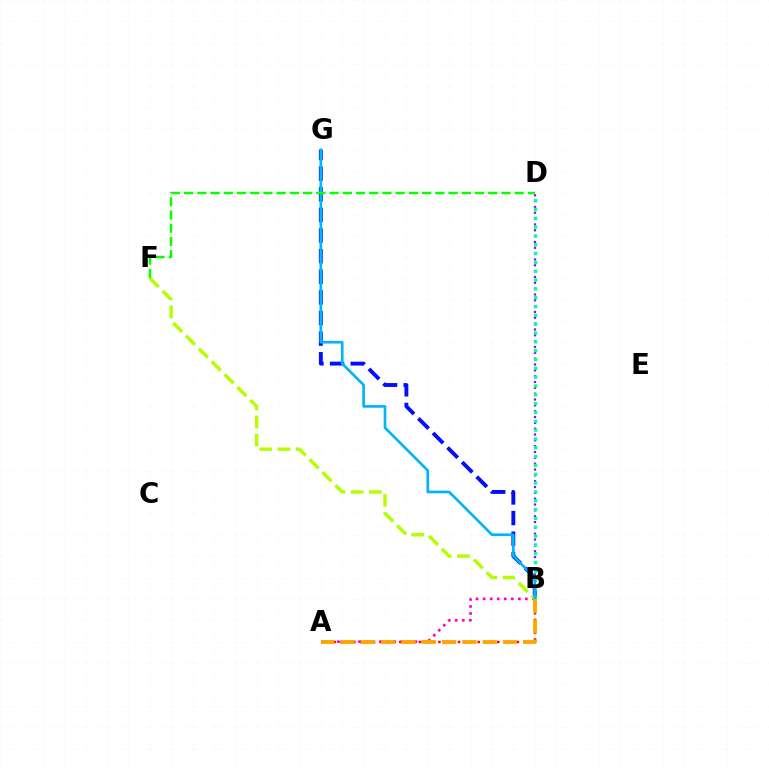{('B', 'G'): [{'color': '#0010ff', 'line_style': 'dashed', 'thickness': 2.8}, {'color': '#00b5ff', 'line_style': 'solid', 'thickness': 1.93}], ('A', 'B'): [{'color': '#ff0000', 'line_style': 'dotted', 'thickness': 1.78}, {'color': '#ff00bd', 'line_style': 'dotted', 'thickness': 1.91}, {'color': '#ffa500', 'line_style': 'dashed', 'thickness': 2.76}], ('B', 'D'): [{'color': '#9b00ff', 'line_style': 'dotted', 'thickness': 1.59}, {'color': '#00ff9d', 'line_style': 'dotted', 'thickness': 2.4}], ('B', 'F'): [{'color': '#b3ff00', 'line_style': 'dashed', 'thickness': 2.47}], ('D', 'F'): [{'color': '#08ff00', 'line_style': 'dashed', 'thickness': 1.8}]}